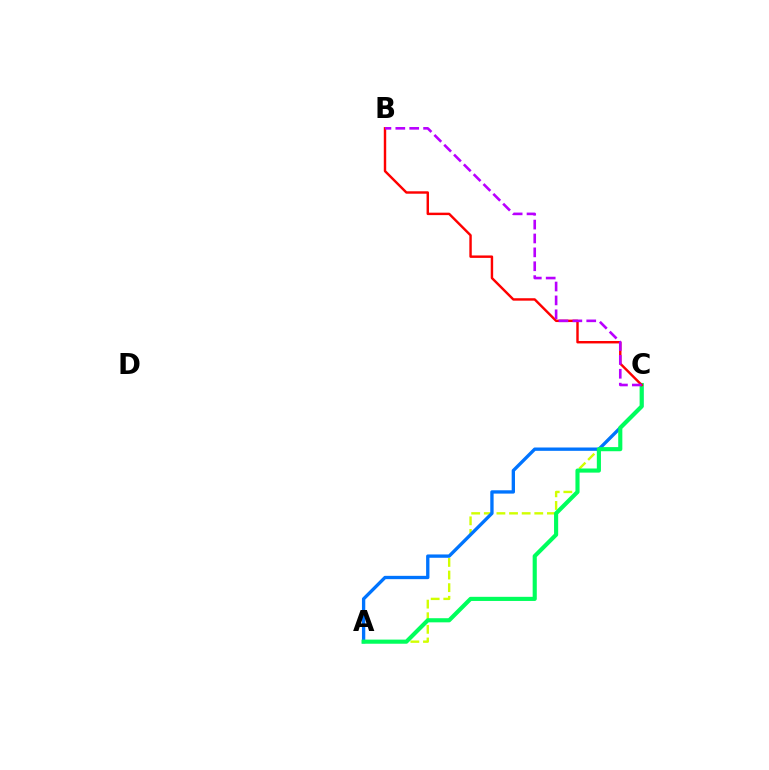{('A', 'C'): [{'color': '#d1ff00', 'line_style': 'dashed', 'thickness': 1.71}, {'color': '#0074ff', 'line_style': 'solid', 'thickness': 2.4}, {'color': '#00ff5c', 'line_style': 'solid', 'thickness': 2.97}], ('B', 'C'): [{'color': '#ff0000', 'line_style': 'solid', 'thickness': 1.75}, {'color': '#b900ff', 'line_style': 'dashed', 'thickness': 1.89}]}